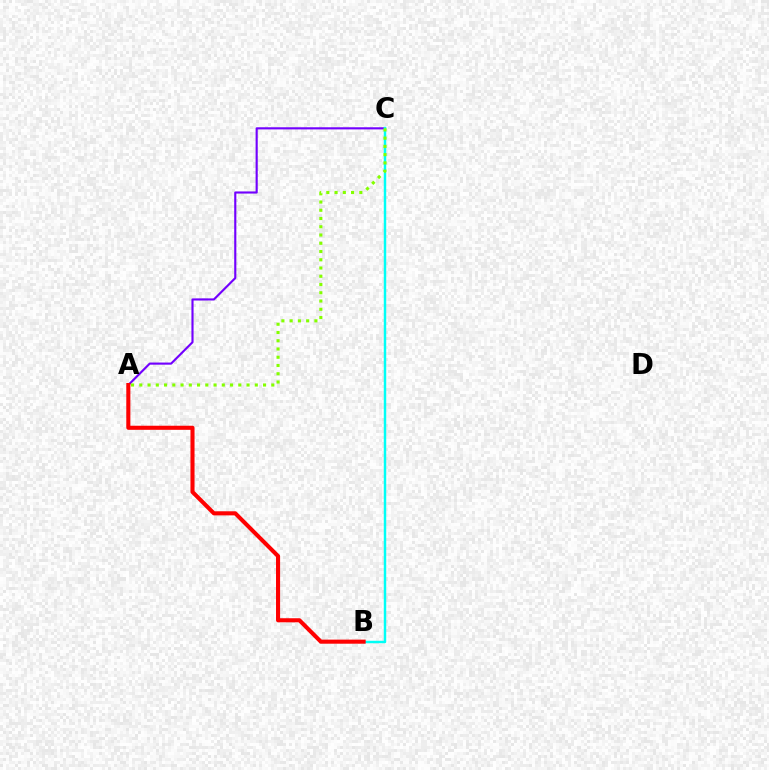{('A', 'C'): [{'color': '#7200ff', 'line_style': 'solid', 'thickness': 1.53}, {'color': '#84ff00', 'line_style': 'dotted', 'thickness': 2.24}], ('B', 'C'): [{'color': '#00fff6', 'line_style': 'solid', 'thickness': 1.77}], ('A', 'B'): [{'color': '#ff0000', 'line_style': 'solid', 'thickness': 2.94}]}